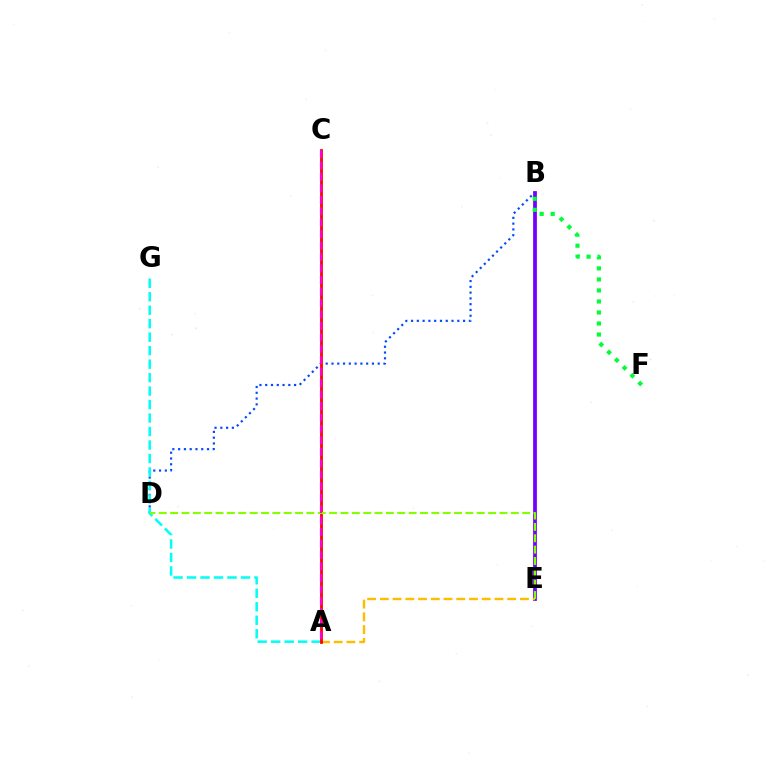{('B', 'D'): [{'color': '#004bff', 'line_style': 'dotted', 'thickness': 1.57}], ('A', 'G'): [{'color': '#00fff6', 'line_style': 'dashed', 'thickness': 1.83}], ('B', 'E'): [{'color': '#7200ff', 'line_style': 'solid', 'thickness': 2.7}], ('A', 'E'): [{'color': '#ffbd00', 'line_style': 'dashed', 'thickness': 1.73}], ('A', 'C'): [{'color': '#ff0000', 'line_style': 'solid', 'thickness': 2.0}, {'color': '#ff00cf', 'line_style': 'dashed', 'thickness': 1.56}], ('D', 'E'): [{'color': '#84ff00', 'line_style': 'dashed', 'thickness': 1.54}], ('B', 'F'): [{'color': '#00ff39', 'line_style': 'dotted', 'thickness': 2.99}]}